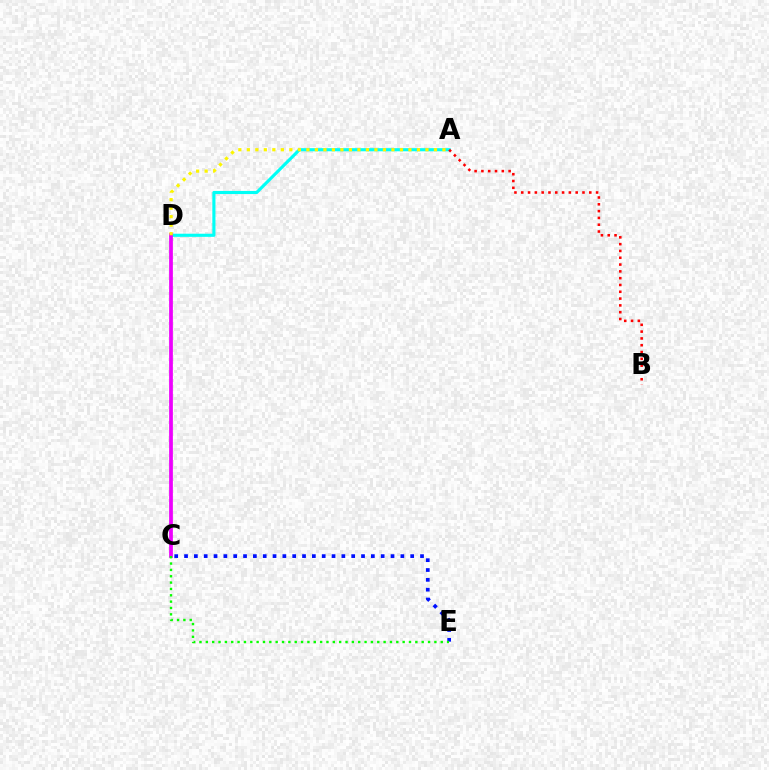{('A', 'D'): [{'color': '#00fff6', 'line_style': 'solid', 'thickness': 2.24}, {'color': '#fcf500', 'line_style': 'dotted', 'thickness': 2.31}], ('C', 'E'): [{'color': '#0010ff', 'line_style': 'dotted', 'thickness': 2.67}, {'color': '#08ff00', 'line_style': 'dotted', 'thickness': 1.73}], ('C', 'D'): [{'color': '#ee00ff', 'line_style': 'solid', 'thickness': 2.7}], ('A', 'B'): [{'color': '#ff0000', 'line_style': 'dotted', 'thickness': 1.85}]}